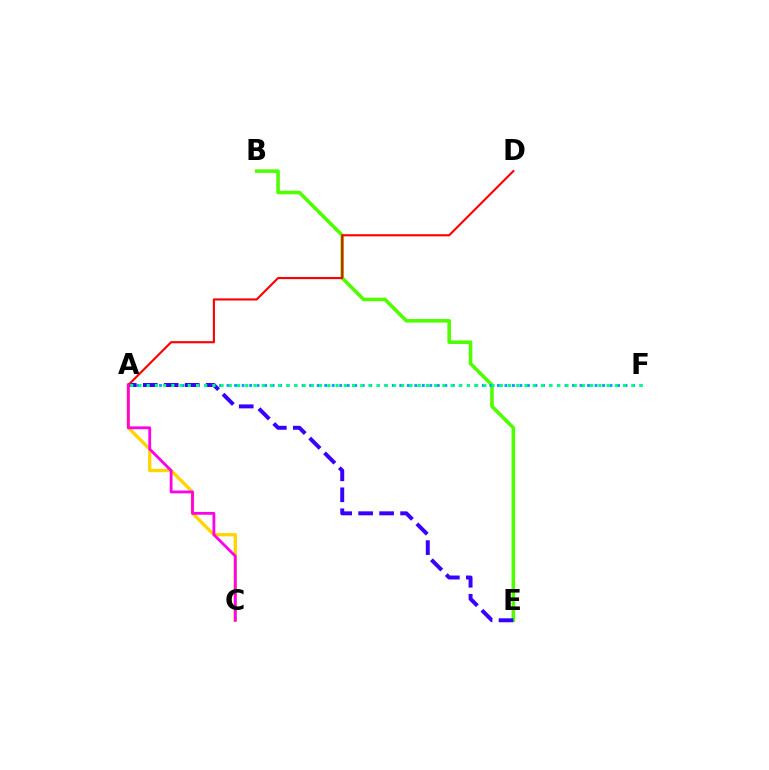{('B', 'E'): [{'color': '#4fff00', 'line_style': 'solid', 'thickness': 2.57}], ('A', 'F'): [{'color': '#009eff', 'line_style': 'dotted', 'thickness': 2.04}, {'color': '#00ff86', 'line_style': 'dotted', 'thickness': 2.23}], ('A', 'C'): [{'color': '#ffd500', 'line_style': 'solid', 'thickness': 2.39}, {'color': '#ff00ed', 'line_style': 'solid', 'thickness': 2.03}], ('A', 'E'): [{'color': '#3700ff', 'line_style': 'dashed', 'thickness': 2.85}], ('A', 'D'): [{'color': '#ff0000', 'line_style': 'solid', 'thickness': 1.54}]}